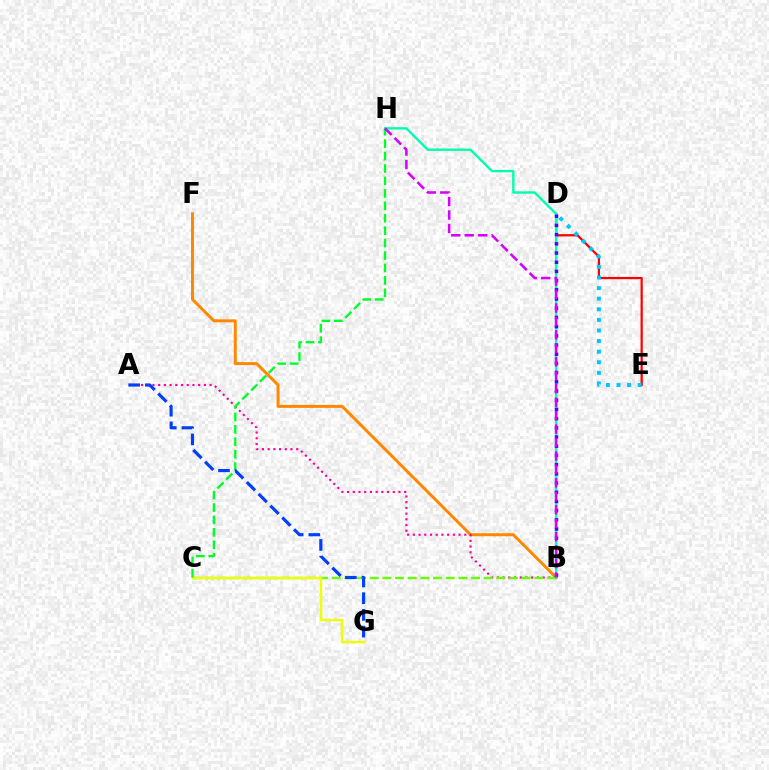{('B', 'F'): [{'color': '#ff8800', 'line_style': 'solid', 'thickness': 2.15}], ('A', 'B'): [{'color': '#ff00a0', 'line_style': 'dotted', 'thickness': 1.55}], ('D', 'E'): [{'color': '#ff0000', 'line_style': 'solid', 'thickness': 1.61}, {'color': '#00c7ff', 'line_style': 'dotted', 'thickness': 2.88}], ('B', 'C'): [{'color': '#66ff00', 'line_style': 'dashed', 'thickness': 1.72}], ('C', 'G'): [{'color': '#eeff00', 'line_style': 'solid', 'thickness': 1.76}], ('C', 'H'): [{'color': '#00ff27', 'line_style': 'dashed', 'thickness': 1.69}], ('B', 'H'): [{'color': '#00ffaf', 'line_style': 'solid', 'thickness': 1.72}, {'color': '#d600ff', 'line_style': 'dashed', 'thickness': 1.83}], ('A', 'G'): [{'color': '#003fff', 'line_style': 'dashed', 'thickness': 2.27}], ('B', 'D'): [{'color': '#4f00ff', 'line_style': 'dotted', 'thickness': 2.5}]}